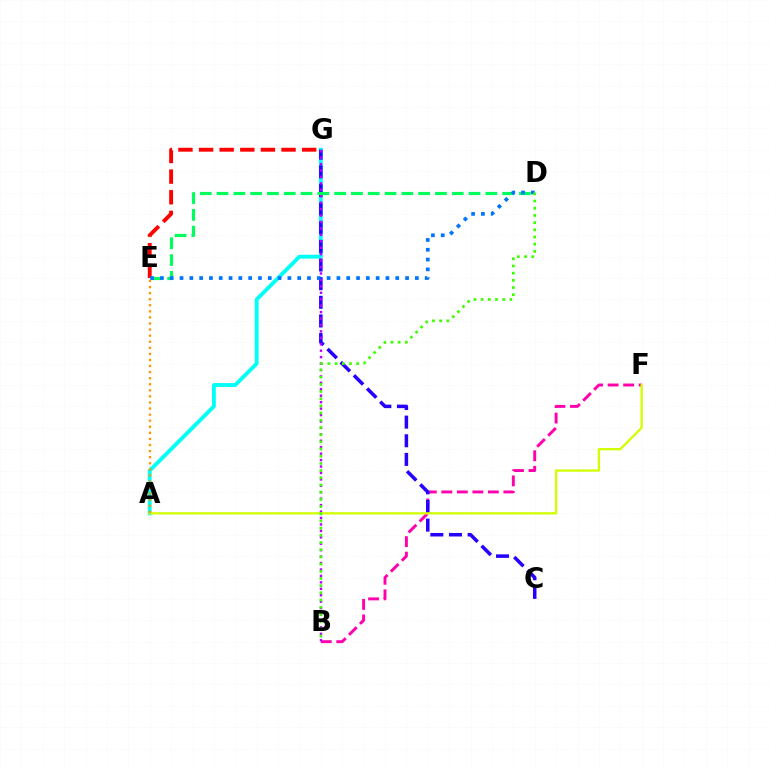{('A', 'G'): [{'color': '#00fff6', 'line_style': 'solid', 'thickness': 2.78}], ('B', 'F'): [{'color': '#ff00ac', 'line_style': 'dashed', 'thickness': 2.11}], ('C', 'G'): [{'color': '#2500ff', 'line_style': 'dashed', 'thickness': 2.53}], ('B', 'G'): [{'color': '#b900ff', 'line_style': 'dotted', 'thickness': 1.75}], ('E', 'G'): [{'color': '#ff0000', 'line_style': 'dashed', 'thickness': 2.8}], ('A', 'F'): [{'color': '#d1ff00', 'line_style': 'solid', 'thickness': 1.65}], ('D', 'E'): [{'color': '#00ff5c', 'line_style': 'dashed', 'thickness': 2.28}, {'color': '#0074ff', 'line_style': 'dotted', 'thickness': 2.66}], ('A', 'E'): [{'color': '#ff9400', 'line_style': 'dotted', 'thickness': 1.65}], ('B', 'D'): [{'color': '#3dff00', 'line_style': 'dotted', 'thickness': 1.95}]}